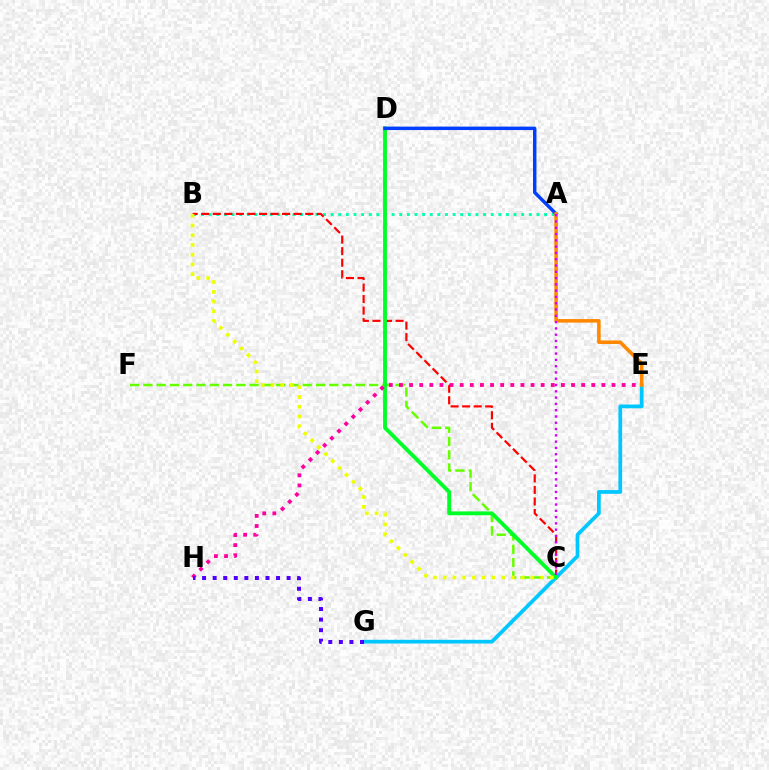{('A', 'B'): [{'color': '#00ffaf', 'line_style': 'dotted', 'thickness': 2.07}], ('B', 'C'): [{'color': '#ff0000', 'line_style': 'dashed', 'thickness': 1.57}, {'color': '#eeff00', 'line_style': 'dotted', 'thickness': 2.65}], ('C', 'F'): [{'color': '#66ff00', 'line_style': 'dashed', 'thickness': 1.8}], ('E', 'G'): [{'color': '#00c7ff', 'line_style': 'solid', 'thickness': 2.68}], ('C', 'D'): [{'color': '#00ff27', 'line_style': 'solid', 'thickness': 2.78}], ('A', 'D'): [{'color': '#003fff', 'line_style': 'solid', 'thickness': 2.48}], ('A', 'E'): [{'color': '#ff8800', 'line_style': 'solid', 'thickness': 2.55}], ('E', 'H'): [{'color': '#ff00a0', 'line_style': 'dotted', 'thickness': 2.75}], ('G', 'H'): [{'color': '#4f00ff', 'line_style': 'dotted', 'thickness': 2.87}], ('A', 'C'): [{'color': '#d600ff', 'line_style': 'dotted', 'thickness': 1.71}]}